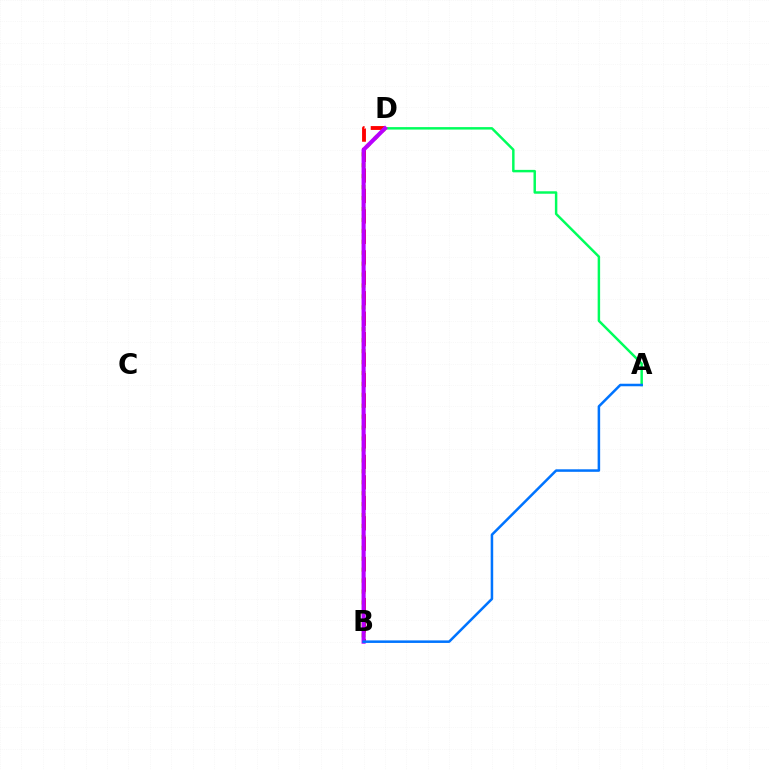{('B', 'D'): [{'color': '#d1ff00', 'line_style': 'dotted', 'thickness': 2.97}, {'color': '#ff0000', 'line_style': 'dashed', 'thickness': 2.78}, {'color': '#b900ff', 'line_style': 'solid', 'thickness': 2.95}], ('A', 'D'): [{'color': '#00ff5c', 'line_style': 'solid', 'thickness': 1.77}], ('A', 'B'): [{'color': '#0074ff', 'line_style': 'solid', 'thickness': 1.82}]}